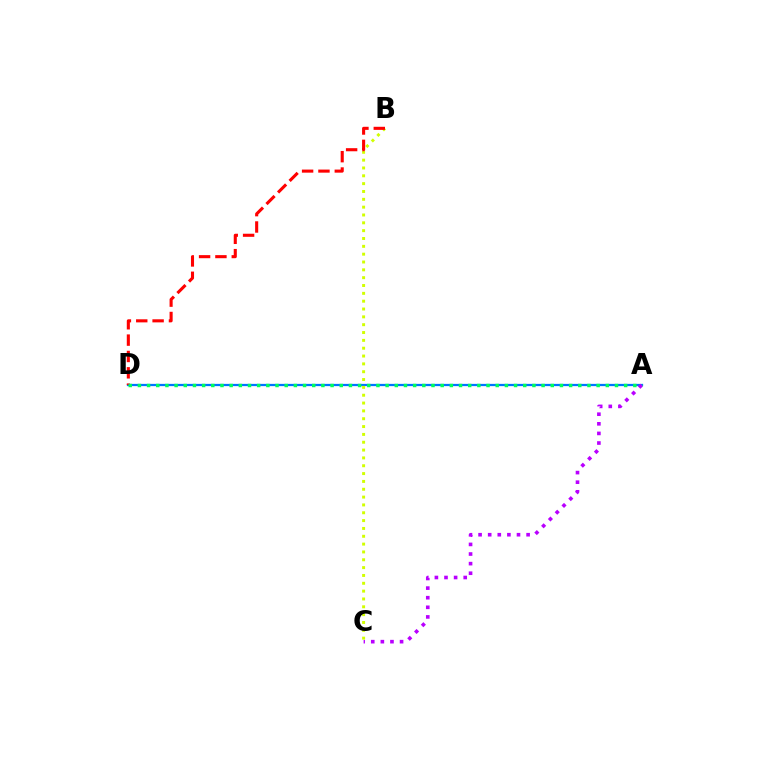{('A', 'D'): [{'color': '#0074ff', 'line_style': 'solid', 'thickness': 1.62}, {'color': '#00ff5c', 'line_style': 'dotted', 'thickness': 2.49}], ('A', 'C'): [{'color': '#b900ff', 'line_style': 'dotted', 'thickness': 2.61}], ('B', 'C'): [{'color': '#d1ff00', 'line_style': 'dotted', 'thickness': 2.13}], ('B', 'D'): [{'color': '#ff0000', 'line_style': 'dashed', 'thickness': 2.22}]}